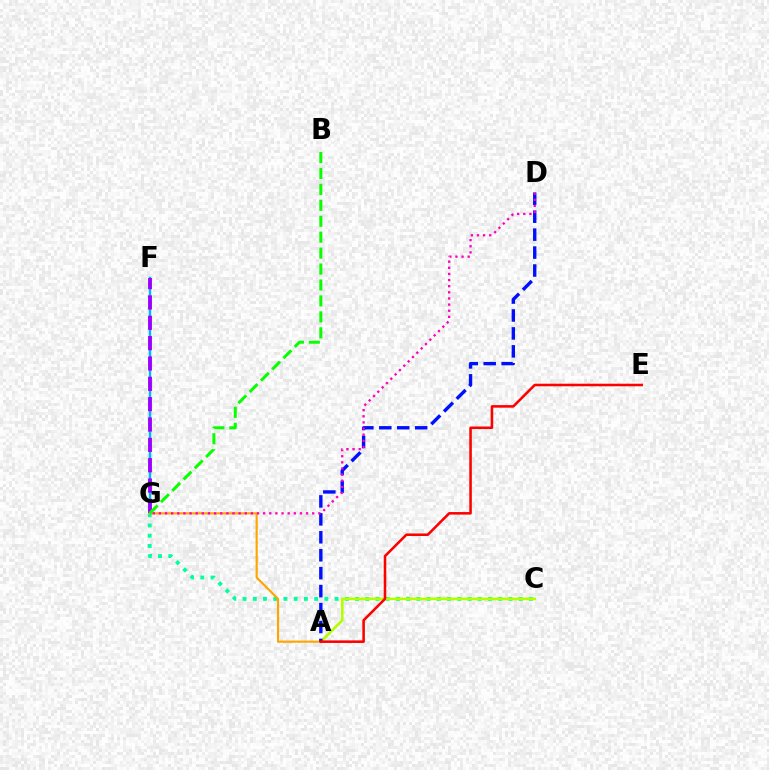{('F', 'G'): [{'color': '#00b5ff', 'line_style': 'solid', 'thickness': 1.76}, {'color': '#9b00ff', 'line_style': 'dashed', 'thickness': 2.76}], ('C', 'G'): [{'color': '#00ff9d', 'line_style': 'dotted', 'thickness': 2.78}], ('A', 'C'): [{'color': '#b3ff00', 'line_style': 'solid', 'thickness': 1.91}], ('A', 'G'): [{'color': '#ffa500', 'line_style': 'solid', 'thickness': 1.55}], ('A', 'D'): [{'color': '#0010ff', 'line_style': 'dashed', 'thickness': 2.44}], ('B', 'G'): [{'color': '#08ff00', 'line_style': 'dashed', 'thickness': 2.16}], ('A', 'E'): [{'color': '#ff0000', 'line_style': 'solid', 'thickness': 1.84}], ('D', 'G'): [{'color': '#ff00bd', 'line_style': 'dotted', 'thickness': 1.67}]}